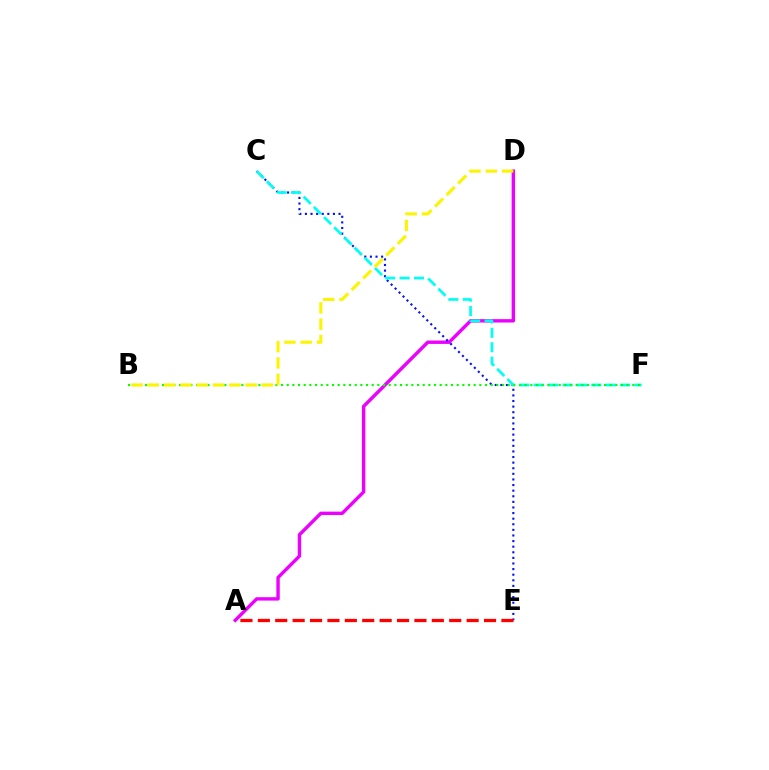{('A', 'D'): [{'color': '#ee00ff', 'line_style': 'solid', 'thickness': 2.45}], ('C', 'E'): [{'color': '#0010ff', 'line_style': 'dotted', 'thickness': 1.52}], ('C', 'F'): [{'color': '#00fff6', 'line_style': 'dashed', 'thickness': 1.96}], ('A', 'E'): [{'color': '#ff0000', 'line_style': 'dashed', 'thickness': 2.36}], ('B', 'F'): [{'color': '#08ff00', 'line_style': 'dotted', 'thickness': 1.54}], ('B', 'D'): [{'color': '#fcf500', 'line_style': 'dashed', 'thickness': 2.22}]}